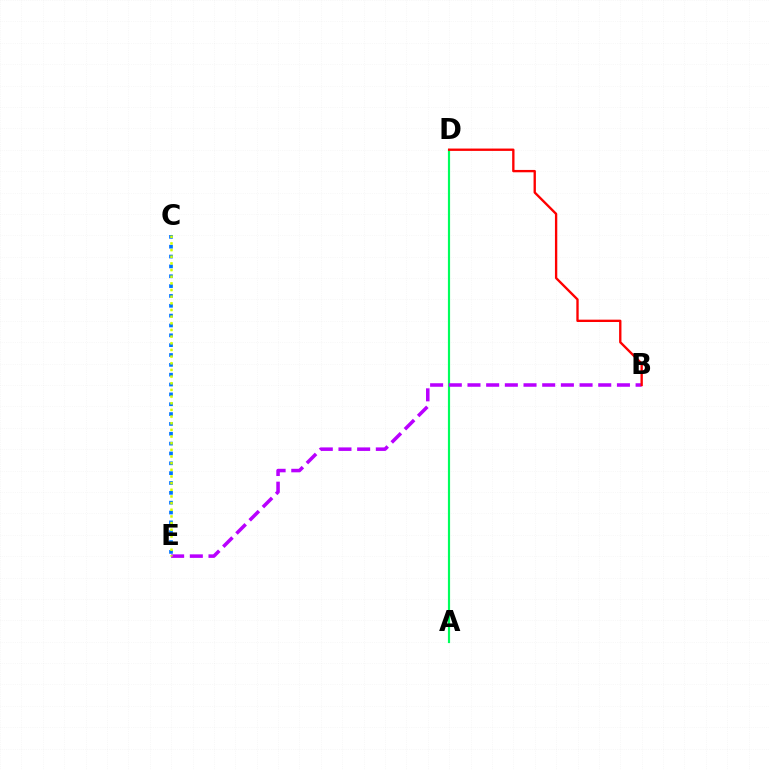{('A', 'D'): [{'color': '#00ff5c', 'line_style': 'solid', 'thickness': 1.56}], ('B', 'E'): [{'color': '#b900ff', 'line_style': 'dashed', 'thickness': 2.54}], ('B', 'D'): [{'color': '#ff0000', 'line_style': 'solid', 'thickness': 1.69}], ('C', 'E'): [{'color': '#0074ff', 'line_style': 'dotted', 'thickness': 2.67}, {'color': '#d1ff00', 'line_style': 'dotted', 'thickness': 1.81}]}